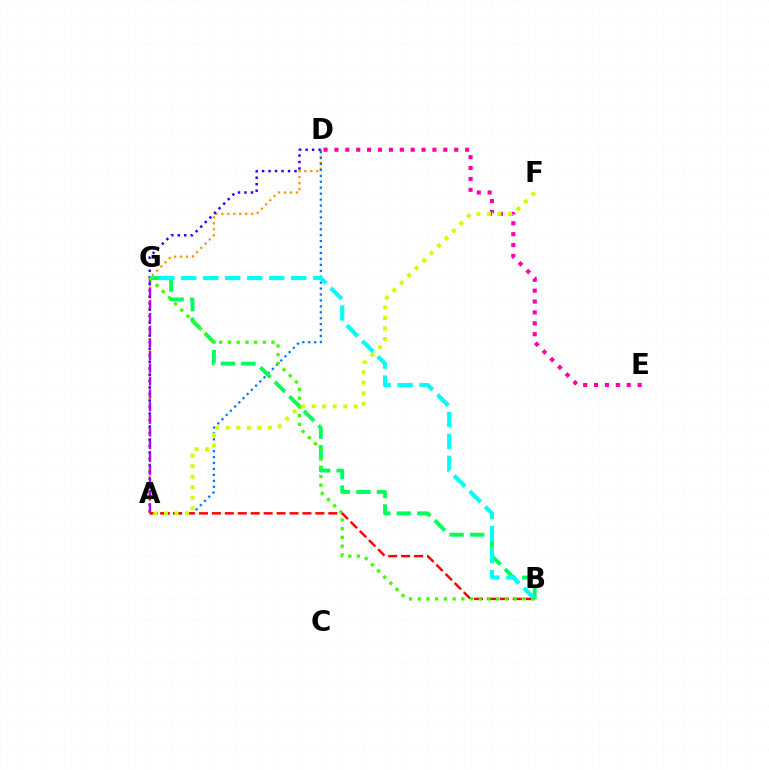{('A', 'D'): [{'color': '#ff9400', 'line_style': 'dotted', 'thickness': 1.62}, {'color': '#0074ff', 'line_style': 'dotted', 'thickness': 1.61}, {'color': '#2500ff', 'line_style': 'dotted', 'thickness': 1.76}], ('A', 'G'): [{'color': '#b900ff', 'line_style': 'dashed', 'thickness': 1.73}], ('D', 'E'): [{'color': '#ff00ac', 'line_style': 'dotted', 'thickness': 2.96}], ('A', 'B'): [{'color': '#ff0000', 'line_style': 'dashed', 'thickness': 1.76}], ('B', 'G'): [{'color': '#00ff5c', 'line_style': 'dashed', 'thickness': 2.79}, {'color': '#00fff6', 'line_style': 'dashed', 'thickness': 2.99}, {'color': '#3dff00', 'line_style': 'dotted', 'thickness': 2.37}], ('A', 'F'): [{'color': '#d1ff00', 'line_style': 'dotted', 'thickness': 2.86}]}